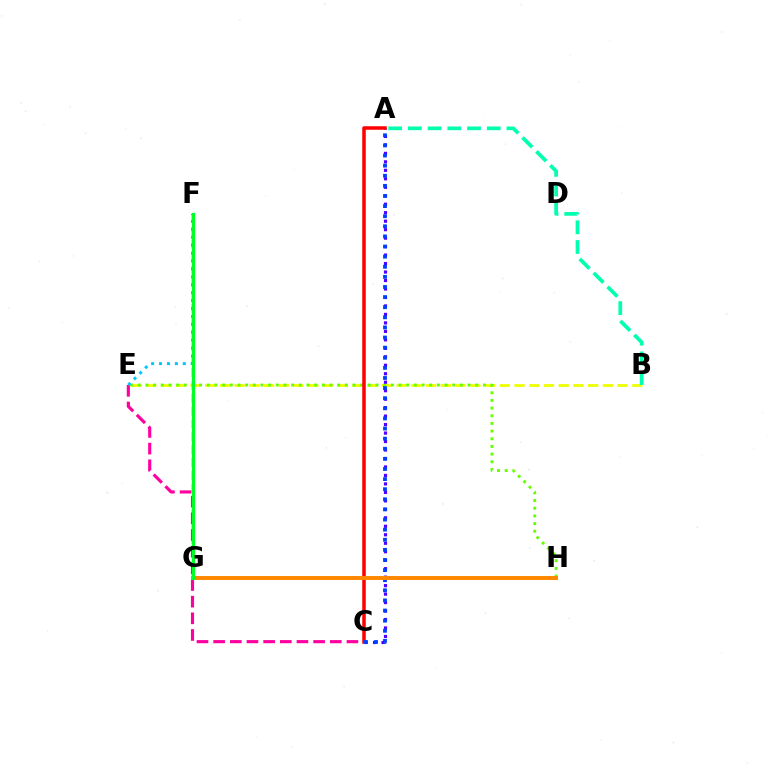{('F', 'G'): [{'color': '#d600ff', 'line_style': 'dashed', 'thickness': 1.74}, {'color': '#00ff27', 'line_style': 'solid', 'thickness': 2.29}], ('B', 'E'): [{'color': '#eeff00', 'line_style': 'dashed', 'thickness': 2.0}], ('E', 'H'): [{'color': '#66ff00', 'line_style': 'dotted', 'thickness': 2.08}], ('A', 'C'): [{'color': '#4f00ff', 'line_style': 'dotted', 'thickness': 2.3}, {'color': '#ff0000', 'line_style': 'solid', 'thickness': 2.54}, {'color': '#003fff', 'line_style': 'dotted', 'thickness': 2.75}], ('C', 'E'): [{'color': '#ff00a0', 'line_style': 'dashed', 'thickness': 2.26}], ('E', 'F'): [{'color': '#00c7ff', 'line_style': 'dotted', 'thickness': 2.15}], ('G', 'H'): [{'color': '#ff8800', 'line_style': 'solid', 'thickness': 2.84}], ('A', 'B'): [{'color': '#00ffaf', 'line_style': 'dashed', 'thickness': 2.68}]}